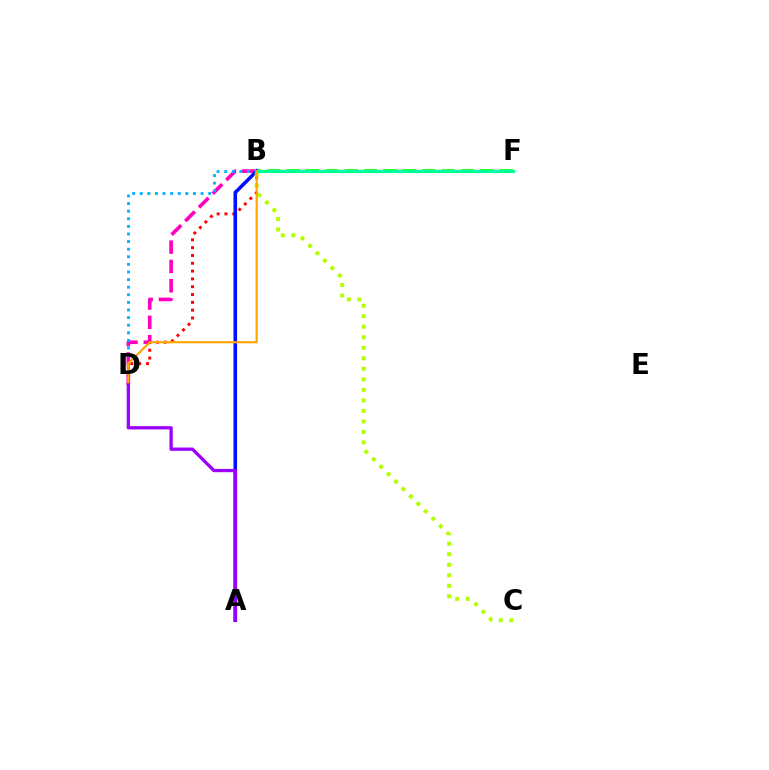{('B', 'D'): [{'color': '#ff00bd', 'line_style': 'dashed', 'thickness': 2.63}, {'color': '#ff0000', 'line_style': 'dotted', 'thickness': 2.12}, {'color': '#00b5ff', 'line_style': 'dotted', 'thickness': 2.07}, {'color': '#ffa500', 'line_style': 'solid', 'thickness': 1.56}], ('B', 'F'): [{'color': '#08ff00', 'line_style': 'dashed', 'thickness': 2.63}, {'color': '#00ff9d', 'line_style': 'solid', 'thickness': 2.25}], ('A', 'B'): [{'color': '#0010ff', 'line_style': 'solid', 'thickness': 2.6}], ('B', 'C'): [{'color': '#b3ff00', 'line_style': 'dotted', 'thickness': 2.86}], ('A', 'D'): [{'color': '#9b00ff', 'line_style': 'solid', 'thickness': 2.36}]}